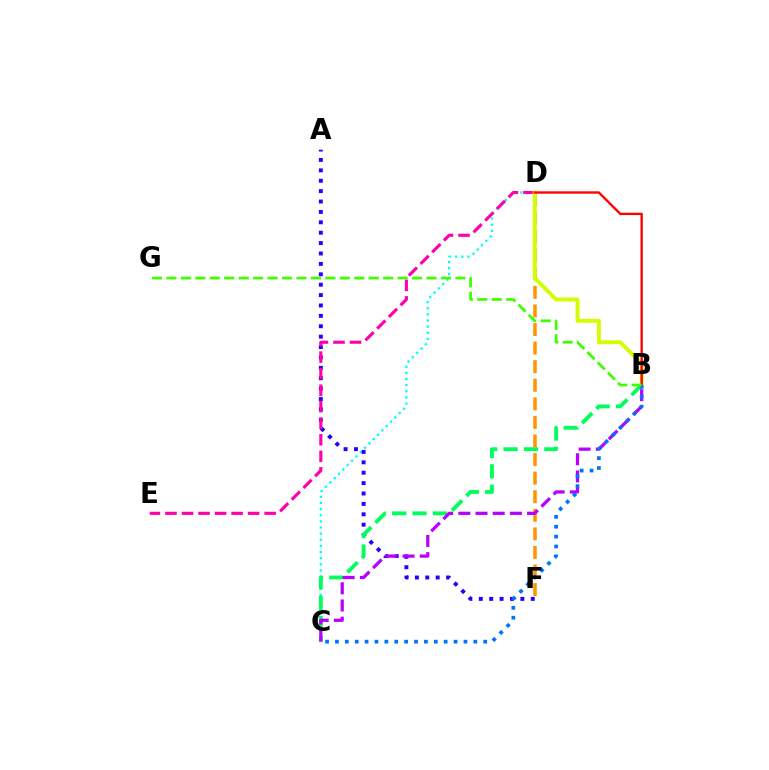{('C', 'D'): [{'color': '#00fff6', 'line_style': 'dotted', 'thickness': 1.67}], ('A', 'F'): [{'color': '#2500ff', 'line_style': 'dotted', 'thickness': 2.82}], ('B', 'C'): [{'color': '#00ff5c', 'line_style': 'dashed', 'thickness': 2.77}, {'color': '#b900ff', 'line_style': 'dashed', 'thickness': 2.34}, {'color': '#0074ff', 'line_style': 'dotted', 'thickness': 2.69}], ('D', 'E'): [{'color': '#ff00ac', 'line_style': 'dashed', 'thickness': 2.25}], ('D', 'F'): [{'color': '#ff9400', 'line_style': 'dashed', 'thickness': 2.52}], ('B', 'D'): [{'color': '#d1ff00', 'line_style': 'solid', 'thickness': 2.79}, {'color': '#ff0000', 'line_style': 'solid', 'thickness': 1.69}], ('B', 'G'): [{'color': '#3dff00', 'line_style': 'dashed', 'thickness': 1.96}]}